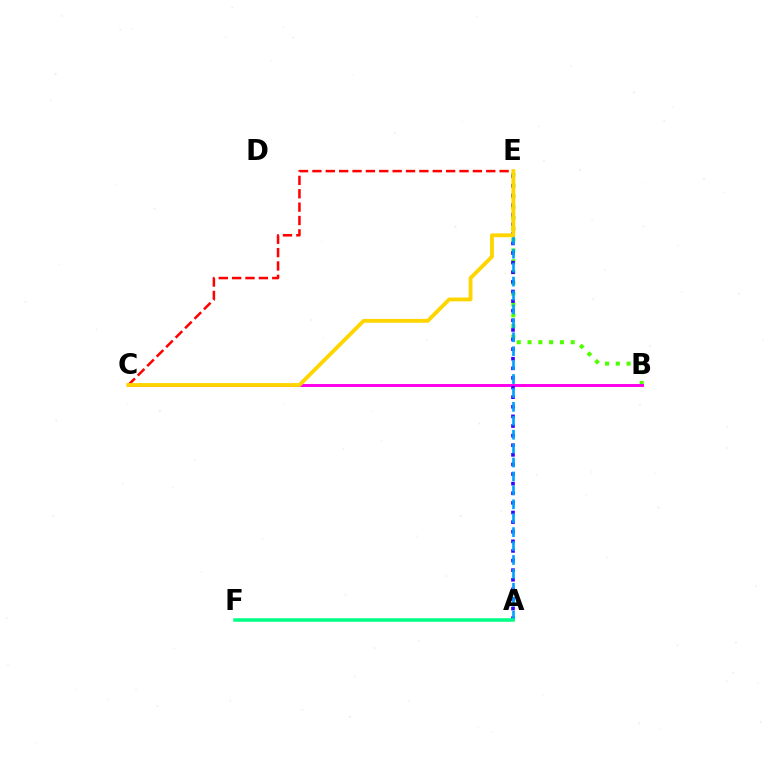{('B', 'E'): [{'color': '#4fff00', 'line_style': 'dotted', 'thickness': 2.93}], ('B', 'C'): [{'color': '#ff00ed', 'line_style': 'solid', 'thickness': 2.12}], ('A', 'E'): [{'color': '#3700ff', 'line_style': 'dotted', 'thickness': 2.61}, {'color': '#009eff', 'line_style': 'dashed', 'thickness': 1.89}], ('A', 'F'): [{'color': '#00ff86', 'line_style': 'solid', 'thickness': 2.55}], ('C', 'E'): [{'color': '#ff0000', 'line_style': 'dashed', 'thickness': 1.82}, {'color': '#ffd500', 'line_style': 'solid', 'thickness': 2.77}]}